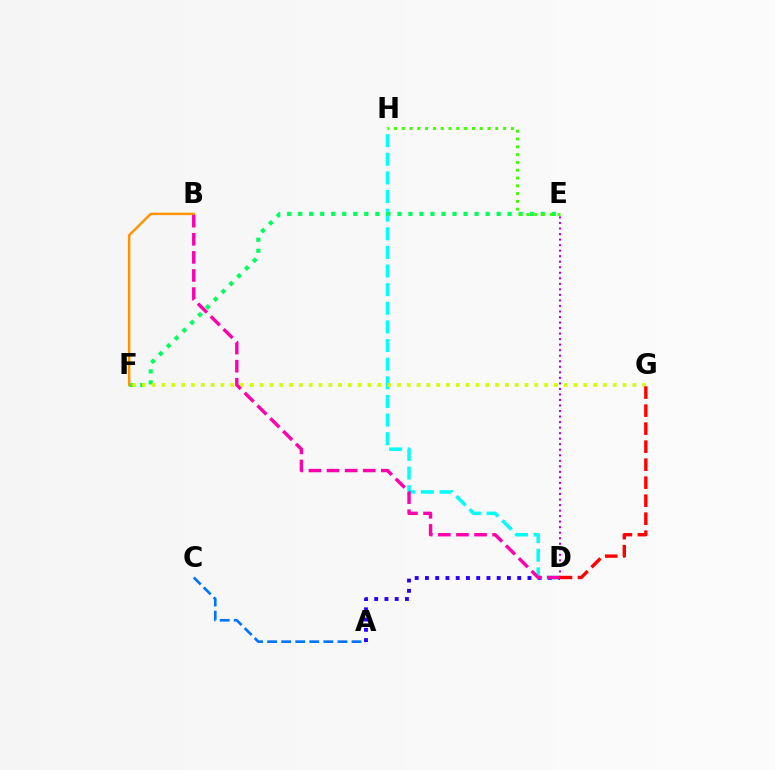{('A', 'C'): [{'color': '#0074ff', 'line_style': 'dashed', 'thickness': 1.91}], ('A', 'D'): [{'color': '#2500ff', 'line_style': 'dotted', 'thickness': 2.79}], ('D', 'H'): [{'color': '#00fff6', 'line_style': 'dashed', 'thickness': 2.53}], ('E', 'F'): [{'color': '#00ff5c', 'line_style': 'dotted', 'thickness': 3.0}], ('B', 'F'): [{'color': '#ff9400', 'line_style': 'solid', 'thickness': 1.76}], ('F', 'G'): [{'color': '#d1ff00', 'line_style': 'dotted', 'thickness': 2.66}], ('D', 'E'): [{'color': '#b900ff', 'line_style': 'dotted', 'thickness': 1.5}], ('E', 'H'): [{'color': '#3dff00', 'line_style': 'dotted', 'thickness': 2.12}], ('B', 'D'): [{'color': '#ff00ac', 'line_style': 'dashed', 'thickness': 2.46}], ('D', 'G'): [{'color': '#ff0000', 'line_style': 'dashed', 'thickness': 2.45}]}